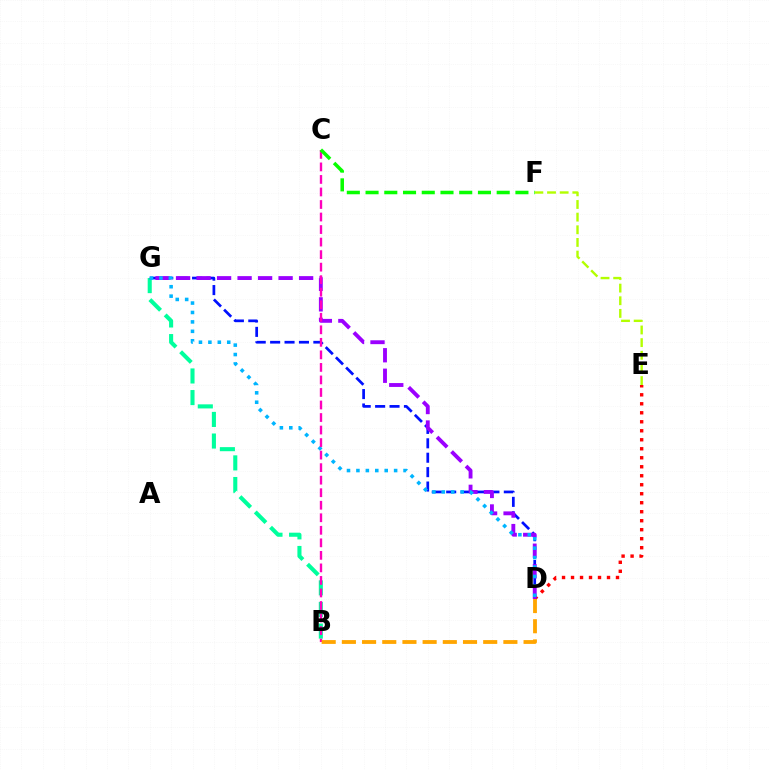{('B', 'G'): [{'color': '#00ff9d', 'line_style': 'dashed', 'thickness': 2.94}], ('D', 'G'): [{'color': '#0010ff', 'line_style': 'dashed', 'thickness': 1.96}, {'color': '#9b00ff', 'line_style': 'dashed', 'thickness': 2.79}, {'color': '#00b5ff', 'line_style': 'dotted', 'thickness': 2.56}], ('E', 'F'): [{'color': '#b3ff00', 'line_style': 'dashed', 'thickness': 1.72}], ('D', 'E'): [{'color': '#ff0000', 'line_style': 'dotted', 'thickness': 2.44}], ('B', 'C'): [{'color': '#ff00bd', 'line_style': 'dashed', 'thickness': 1.7}], ('C', 'F'): [{'color': '#08ff00', 'line_style': 'dashed', 'thickness': 2.54}], ('B', 'D'): [{'color': '#ffa500', 'line_style': 'dashed', 'thickness': 2.74}]}